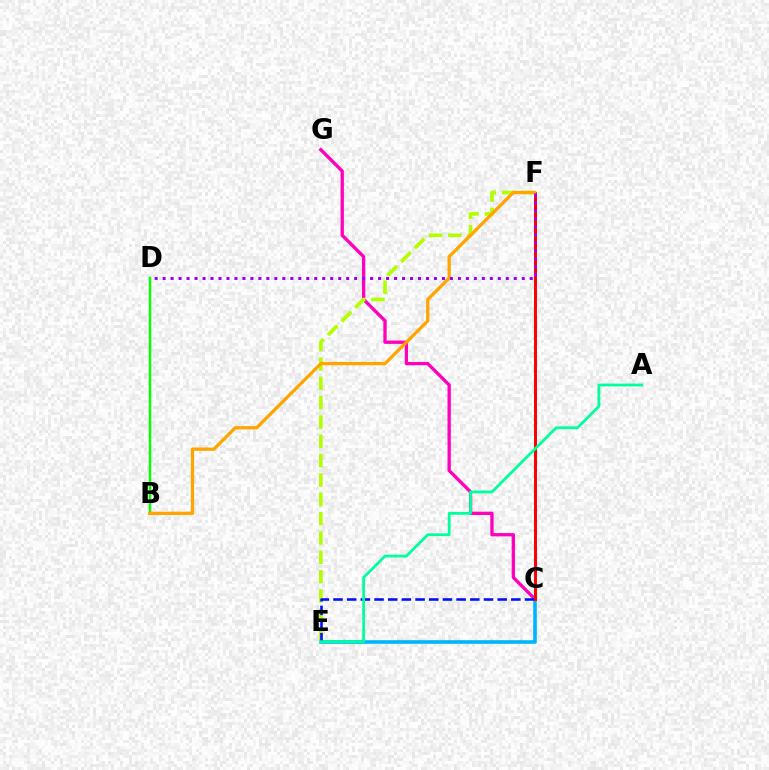{('C', 'G'): [{'color': '#ff00bd', 'line_style': 'solid', 'thickness': 2.39}], ('C', 'E'): [{'color': '#00b5ff', 'line_style': 'solid', 'thickness': 2.6}, {'color': '#0010ff', 'line_style': 'dashed', 'thickness': 1.86}], ('E', 'F'): [{'color': '#b3ff00', 'line_style': 'dashed', 'thickness': 2.63}], ('B', 'D'): [{'color': '#08ff00', 'line_style': 'solid', 'thickness': 1.76}], ('C', 'F'): [{'color': '#ff0000', 'line_style': 'solid', 'thickness': 2.15}], ('B', 'F'): [{'color': '#ffa500', 'line_style': 'solid', 'thickness': 2.37}], ('A', 'E'): [{'color': '#00ff9d', 'line_style': 'solid', 'thickness': 2.0}], ('D', 'F'): [{'color': '#9b00ff', 'line_style': 'dotted', 'thickness': 2.17}]}